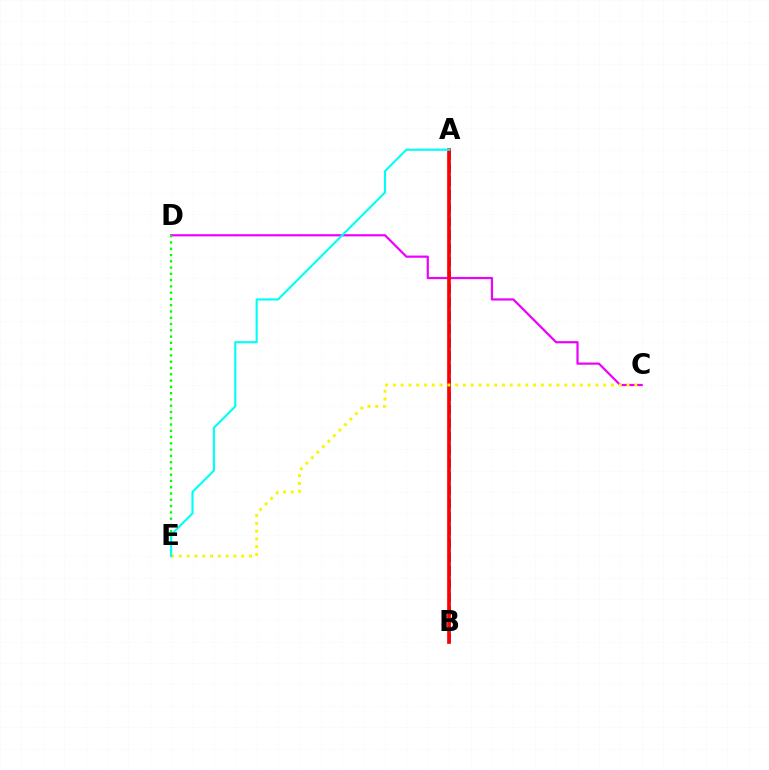{('A', 'B'): [{'color': '#0010ff', 'line_style': 'dashed', 'thickness': 1.82}, {'color': '#ff0000', 'line_style': 'solid', 'thickness': 2.65}], ('C', 'D'): [{'color': '#ee00ff', 'line_style': 'solid', 'thickness': 1.58}], ('C', 'E'): [{'color': '#fcf500', 'line_style': 'dotted', 'thickness': 2.12}], ('D', 'E'): [{'color': '#08ff00', 'line_style': 'dotted', 'thickness': 1.71}], ('A', 'E'): [{'color': '#00fff6', 'line_style': 'solid', 'thickness': 1.54}]}